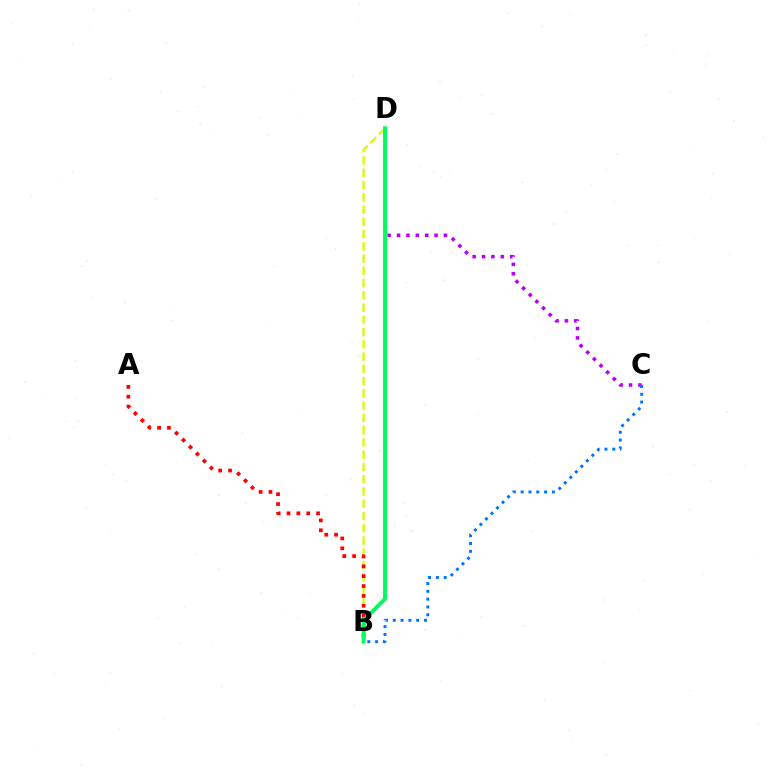{('B', 'D'): [{'color': '#d1ff00', 'line_style': 'dashed', 'thickness': 1.67}, {'color': '#00ff5c', 'line_style': 'solid', 'thickness': 2.83}], ('A', 'B'): [{'color': '#ff0000', 'line_style': 'dotted', 'thickness': 2.68}], ('C', 'D'): [{'color': '#b900ff', 'line_style': 'dotted', 'thickness': 2.55}], ('B', 'C'): [{'color': '#0074ff', 'line_style': 'dotted', 'thickness': 2.12}]}